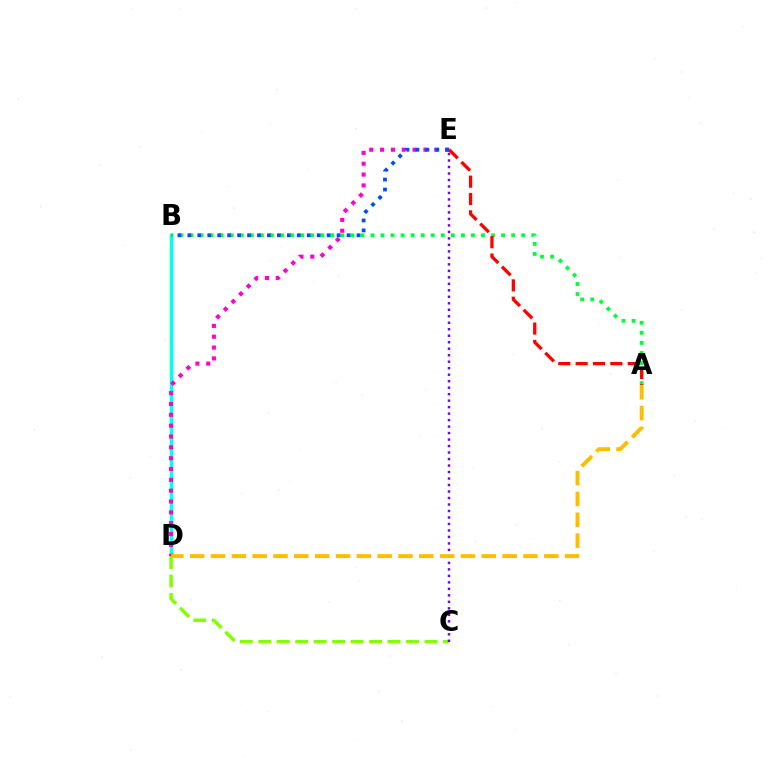{('B', 'D'): [{'color': '#00fff6', 'line_style': 'solid', 'thickness': 2.49}], ('C', 'D'): [{'color': '#84ff00', 'line_style': 'dashed', 'thickness': 2.51}], ('A', 'B'): [{'color': '#00ff39', 'line_style': 'dotted', 'thickness': 2.73}], ('C', 'E'): [{'color': '#7200ff', 'line_style': 'dotted', 'thickness': 1.76}], ('D', 'E'): [{'color': '#ff00cf', 'line_style': 'dotted', 'thickness': 2.94}], ('B', 'E'): [{'color': '#004bff', 'line_style': 'dotted', 'thickness': 2.7}], ('A', 'E'): [{'color': '#ff0000', 'line_style': 'dashed', 'thickness': 2.36}], ('A', 'D'): [{'color': '#ffbd00', 'line_style': 'dashed', 'thickness': 2.83}]}